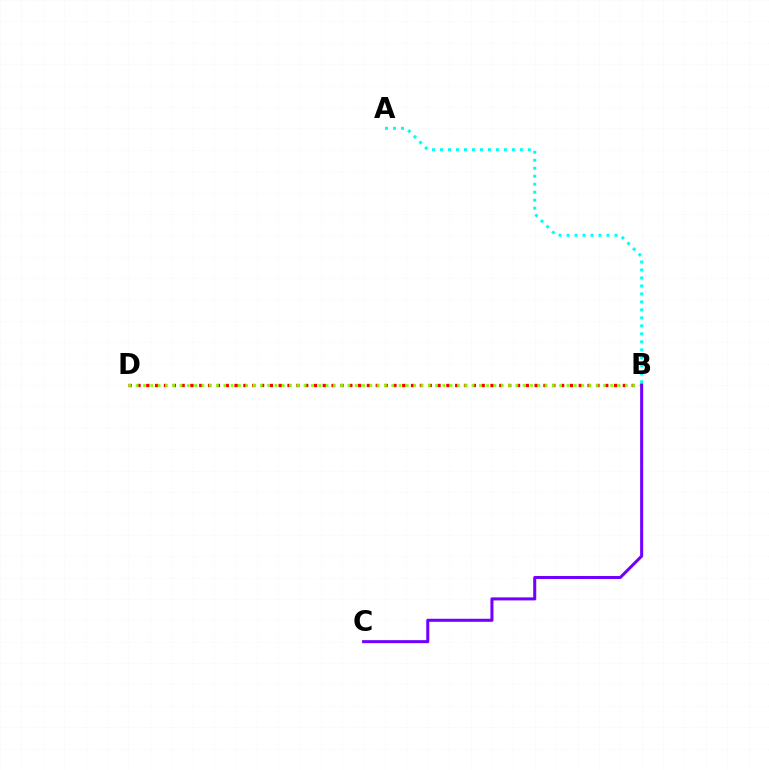{('B', 'D'): [{'color': '#ff0000', 'line_style': 'dotted', 'thickness': 2.4}, {'color': '#84ff00', 'line_style': 'dotted', 'thickness': 1.98}], ('A', 'B'): [{'color': '#00fff6', 'line_style': 'dotted', 'thickness': 2.17}], ('B', 'C'): [{'color': '#7200ff', 'line_style': 'solid', 'thickness': 2.19}]}